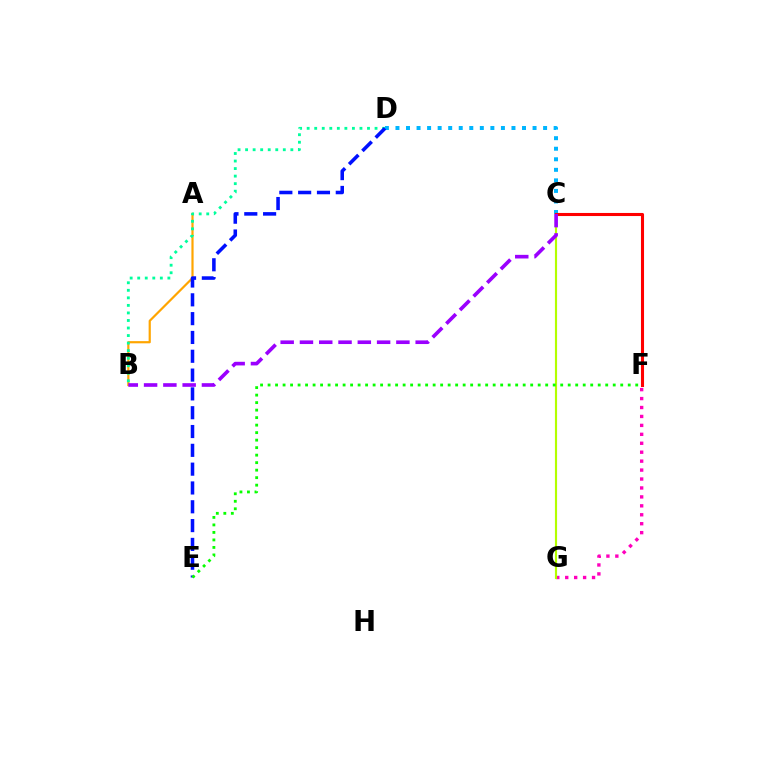{('F', 'G'): [{'color': '#ff00bd', 'line_style': 'dotted', 'thickness': 2.43}], ('C', 'D'): [{'color': '#00b5ff', 'line_style': 'dotted', 'thickness': 2.87}], ('C', 'G'): [{'color': '#b3ff00', 'line_style': 'solid', 'thickness': 1.55}], ('A', 'B'): [{'color': '#ffa500', 'line_style': 'solid', 'thickness': 1.58}], ('C', 'F'): [{'color': '#ff0000', 'line_style': 'solid', 'thickness': 2.22}], ('B', 'D'): [{'color': '#00ff9d', 'line_style': 'dotted', 'thickness': 2.05}], ('B', 'C'): [{'color': '#9b00ff', 'line_style': 'dashed', 'thickness': 2.62}], ('D', 'E'): [{'color': '#0010ff', 'line_style': 'dashed', 'thickness': 2.56}], ('E', 'F'): [{'color': '#08ff00', 'line_style': 'dotted', 'thickness': 2.04}]}